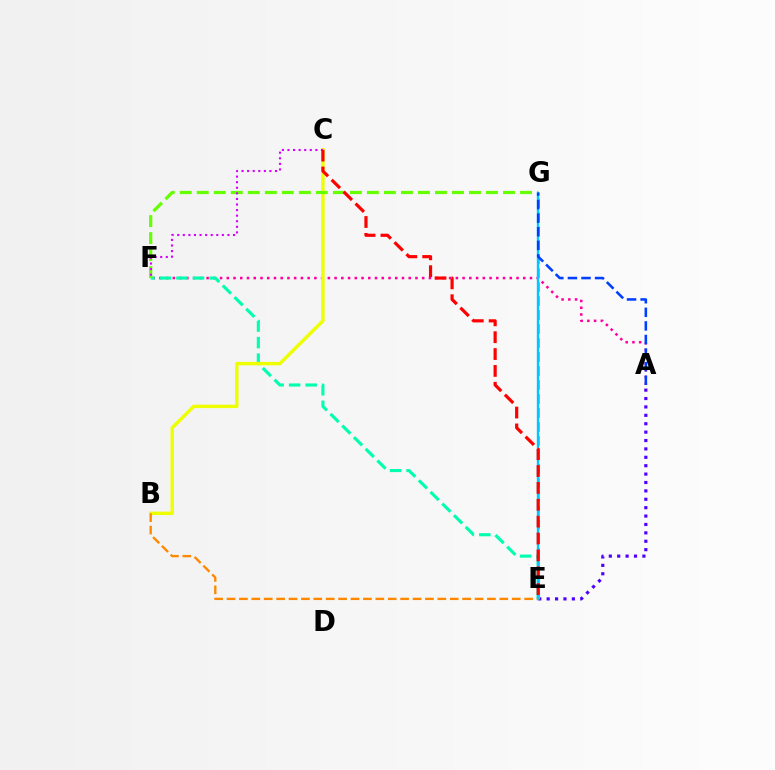{('A', 'F'): [{'color': '#ff00a0', 'line_style': 'dotted', 'thickness': 1.83}], ('A', 'E'): [{'color': '#4f00ff', 'line_style': 'dotted', 'thickness': 2.28}], ('E', 'F'): [{'color': '#00ffaf', 'line_style': 'dashed', 'thickness': 2.25}], ('E', 'G'): [{'color': '#00ff27', 'line_style': 'dashed', 'thickness': 1.9}, {'color': '#00c7ff', 'line_style': 'solid', 'thickness': 1.7}], ('B', 'C'): [{'color': '#eeff00', 'line_style': 'solid', 'thickness': 2.45}], ('F', 'G'): [{'color': '#66ff00', 'line_style': 'dashed', 'thickness': 2.31}], ('C', 'F'): [{'color': '#d600ff', 'line_style': 'dotted', 'thickness': 1.52}], ('C', 'E'): [{'color': '#ff0000', 'line_style': 'dashed', 'thickness': 2.29}], ('A', 'G'): [{'color': '#003fff', 'line_style': 'dashed', 'thickness': 1.85}], ('B', 'E'): [{'color': '#ff8800', 'line_style': 'dashed', 'thickness': 1.68}]}